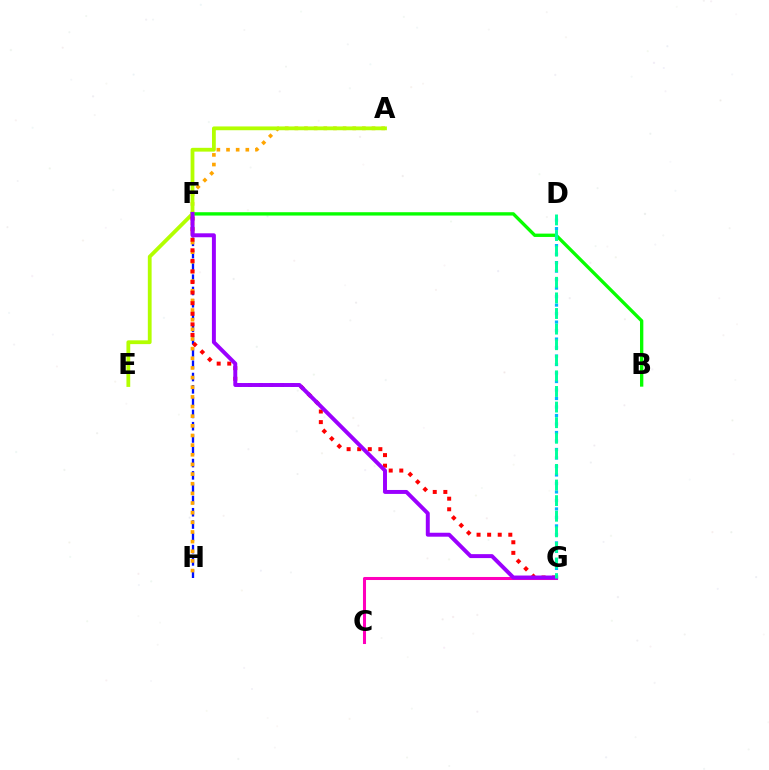{('F', 'H'): [{'color': '#0010ff', 'line_style': 'dashed', 'thickness': 1.67}], ('A', 'H'): [{'color': '#ffa500', 'line_style': 'dotted', 'thickness': 2.62}], ('B', 'F'): [{'color': '#08ff00', 'line_style': 'solid', 'thickness': 2.4}], ('A', 'E'): [{'color': '#b3ff00', 'line_style': 'solid', 'thickness': 2.73}], ('F', 'G'): [{'color': '#ff0000', 'line_style': 'dotted', 'thickness': 2.87}, {'color': '#9b00ff', 'line_style': 'solid', 'thickness': 2.84}], ('D', 'G'): [{'color': '#00b5ff', 'line_style': 'dotted', 'thickness': 2.31}, {'color': '#00ff9d', 'line_style': 'dashed', 'thickness': 2.12}], ('C', 'G'): [{'color': '#ff00bd', 'line_style': 'solid', 'thickness': 2.19}]}